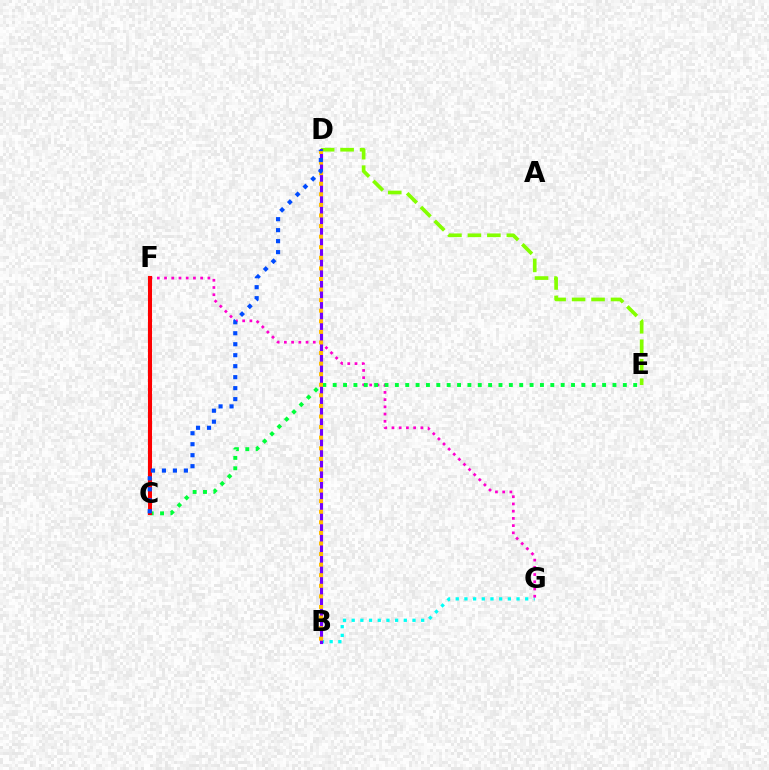{('B', 'G'): [{'color': '#00fff6', 'line_style': 'dotted', 'thickness': 2.36}], ('D', 'E'): [{'color': '#84ff00', 'line_style': 'dashed', 'thickness': 2.65}], ('B', 'D'): [{'color': '#7200ff', 'line_style': 'solid', 'thickness': 2.25}, {'color': '#ffbd00', 'line_style': 'dotted', 'thickness': 2.87}], ('F', 'G'): [{'color': '#ff00cf', 'line_style': 'dotted', 'thickness': 1.96}], ('C', 'E'): [{'color': '#00ff39', 'line_style': 'dotted', 'thickness': 2.82}], ('C', 'F'): [{'color': '#ff0000', 'line_style': 'solid', 'thickness': 2.93}], ('C', 'D'): [{'color': '#004bff', 'line_style': 'dotted', 'thickness': 2.98}]}